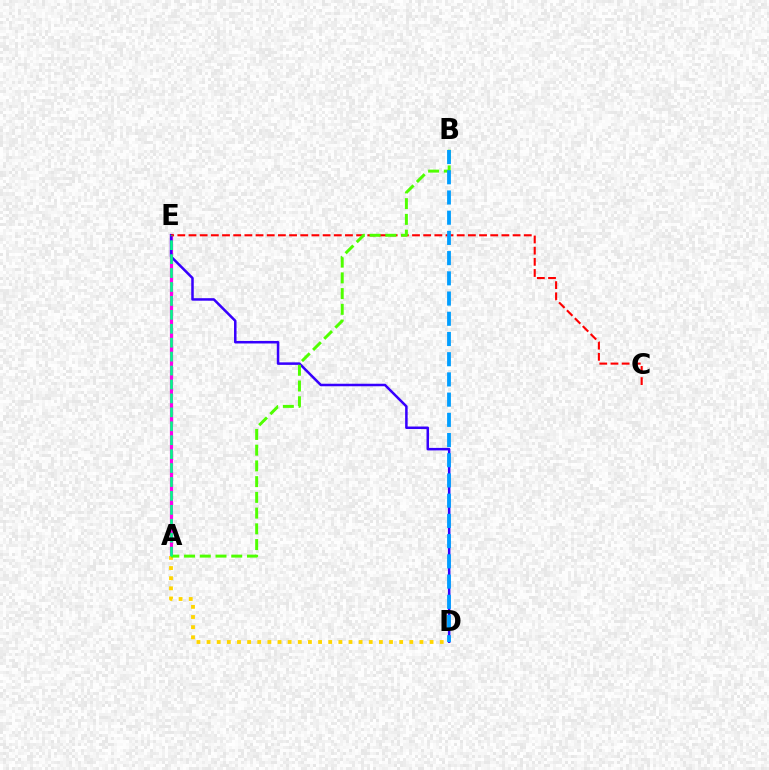{('A', 'E'): [{'color': '#ff00ed', 'line_style': 'solid', 'thickness': 2.29}, {'color': '#00ff86', 'line_style': 'dashed', 'thickness': 1.89}], ('D', 'E'): [{'color': '#3700ff', 'line_style': 'solid', 'thickness': 1.81}], ('A', 'D'): [{'color': '#ffd500', 'line_style': 'dotted', 'thickness': 2.75}], ('C', 'E'): [{'color': '#ff0000', 'line_style': 'dashed', 'thickness': 1.52}], ('A', 'B'): [{'color': '#4fff00', 'line_style': 'dashed', 'thickness': 2.14}], ('B', 'D'): [{'color': '#009eff', 'line_style': 'dashed', 'thickness': 2.75}]}